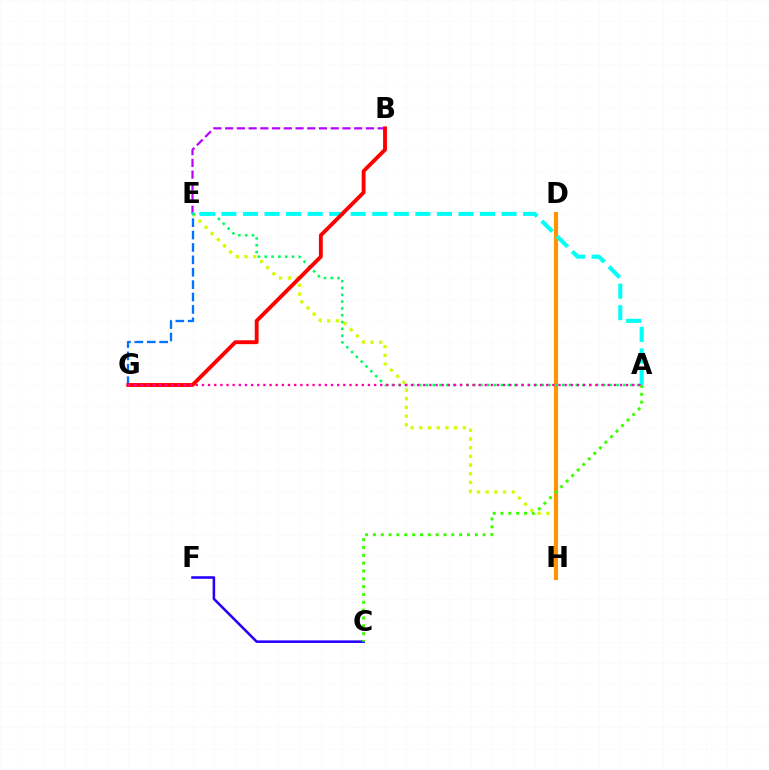{('E', 'H'): [{'color': '#d1ff00', 'line_style': 'dotted', 'thickness': 2.36}], ('B', 'E'): [{'color': '#b900ff', 'line_style': 'dashed', 'thickness': 1.59}], ('C', 'F'): [{'color': '#2500ff', 'line_style': 'solid', 'thickness': 1.84}], ('D', 'H'): [{'color': '#ff9400', 'line_style': 'solid', 'thickness': 2.96}], ('A', 'E'): [{'color': '#00ff5c', 'line_style': 'dotted', 'thickness': 1.85}, {'color': '#00fff6', 'line_style': 'dashed', 'thickness': 2.93}], ('A', 'C'): [{'color': '#3dff00', 'line_style': 'dotted', 'thickness': 2.13}], ('E', 'G'): [{'color': '#0074ff', 'line_style': 'dashed', 'thickness': 1.68}], ('B', 'G'): [{'color': '#ff0000', 'line_style': 'solid', 'thickness': 2.78}], ('A', 'G'): [{'color': '#ff00ac', 'line_style': 'dotted', 'thickness': 1.67}]}